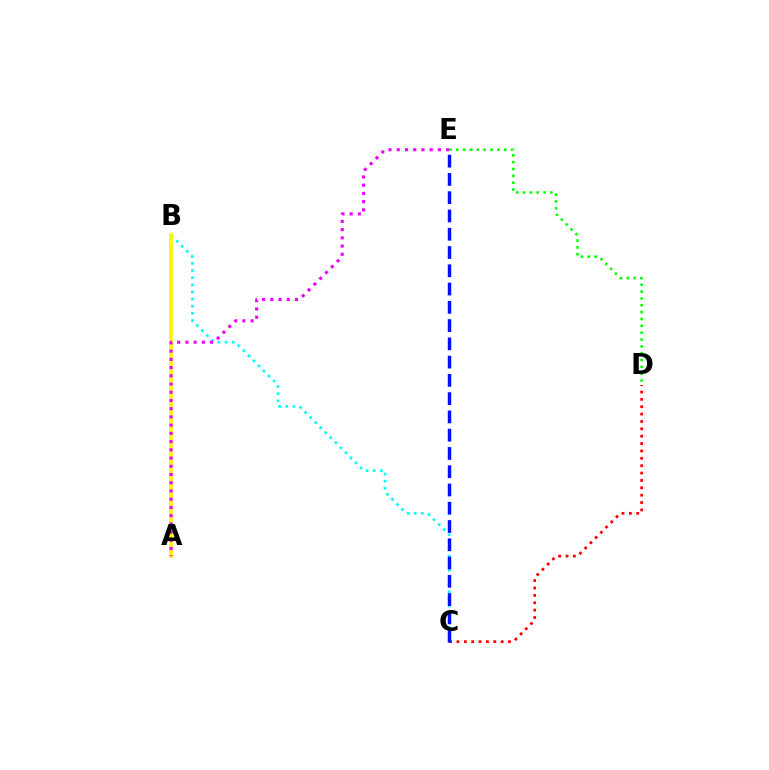{('B', 'C'): [{'color': '#00fff6', 'line_style': 'dotted', 'thickness': 1.94}], ('D', 'E'): [{'color': '#08ff00', 'line_style': 'dotted', 'thickness': 1.86}], ('A', 'B'): [{'color': '#fcf500', 'line_style': 'solid', 'thickness': 2.61}], ('C', 'D'): [{'color': '#ff0000', 'line_style': 'dotted', 'thickness': 2.0}], ('A', 'E'): [{'color': '#ee00ff', 'line_style': 'dotted', 'thickness': 2.24}], ('C', 'E'): [{'color': '#0010ff', 'line_style': 'dashed', 'thickness': 2.48}]}